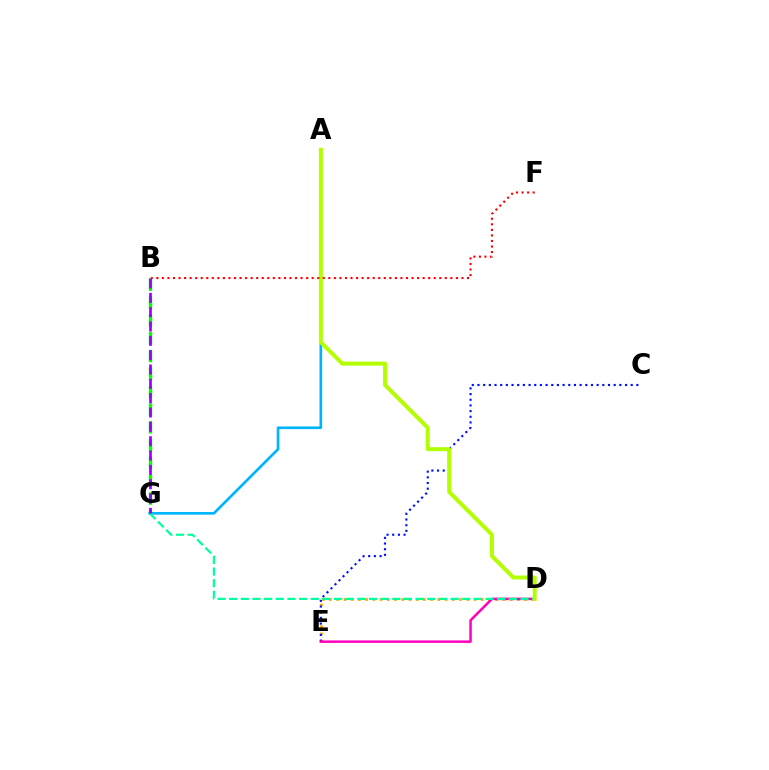{('D', 'E'): [{'color': '#ffa500', 'line_style': 'dotted', 'thickness': 1.96}, {'color': '#ff00bd', 'line_style': 'solid', 'thickness': 1.8}], ('C', 'E'): [{'color': '#0010ff', 'line_style': 'dotted', 'thickness': 1.54}], ('A', 'G'): [{'color': '#00b5ff', 'line_style': 'solid', 'thickness': 1.93}], ('D', 'G'): [{'color': '#00ff9d', 'line_style': 'dashed', 'thickness': 1.58}], ('A', 'D'): [{'color': '#b3ff00', 'line_style': 'solid', 'thickness': 2.86}], ('B', 'F'): [{'color': '#ff0000', 'line_style': 'dotted', 'thickness': 1.51}], ('B', 'G'): [{'color': '#08ff00', 'line_style': 'dashed', 'thickness': 2.42}, {'color': '#9b00ff', 'line_style': 'dashed', 'thickness': 1.95}]}